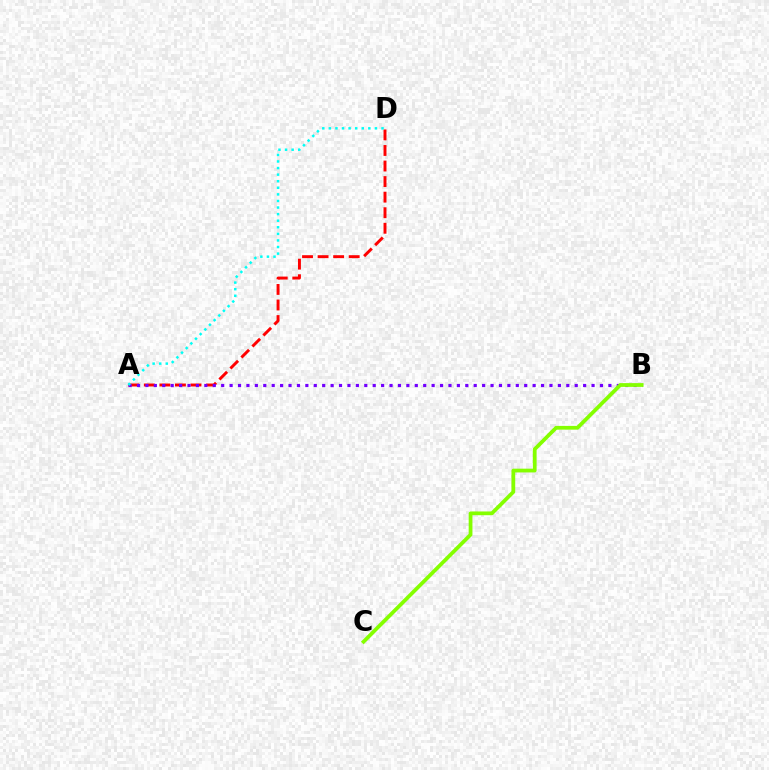{('A', 'D'): [{'color': '#ff0000', 'line_style': 'dashed', 'thickness': 2.11}, {'color': '#00fff6', 'line_style': 'dotted', 'thickness': 1.79}], ('A', 'B'): [{'color': '#7200ff', 'line_style': 'dotted', 'thickness': 2.29}], ('B', 'C'): [{'color': '#84ff00', 'line_style': 'solid', 'thickness': 2.71}]}